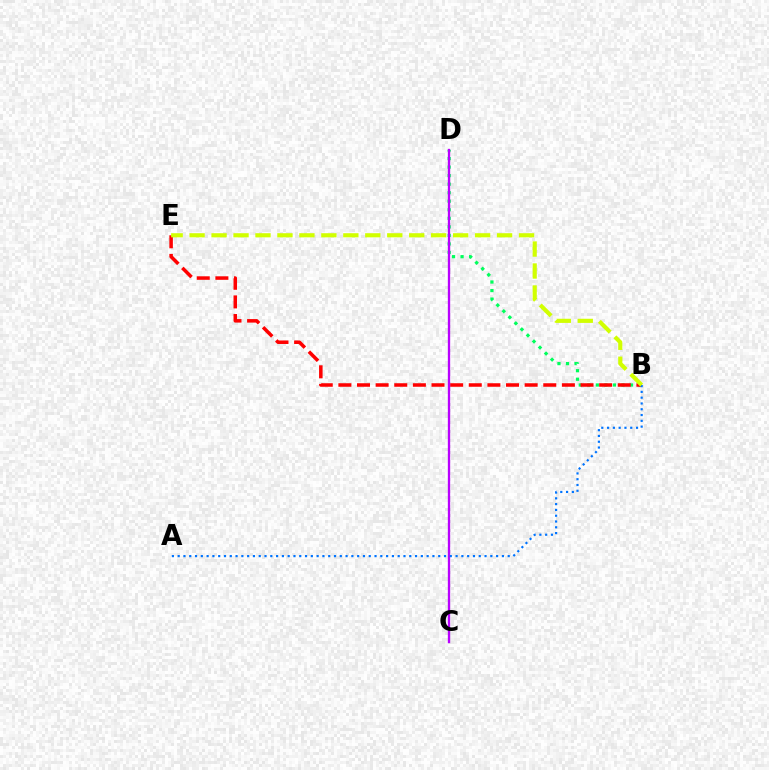{('B', 'D'): [{'color': '#00ff5c', 'line_style': 'dotted', 'thickness': 2.32}], ('B', 'E'): [{'color': '#ff0000', 'line_style': 'dashed', 'thickness': 2.53}, {'color': '#d1ff00', 'line_style': 'dashed', 'thickness': 2.98}], ('C', 'D'): [{'color': '#b900ff', 'line_style': 'solid', 'thickness': 1.67}], ('A', 'B'): [{'color': '#0074ff', 'line_style': 'dotted', 'thickness': 1.57}]}